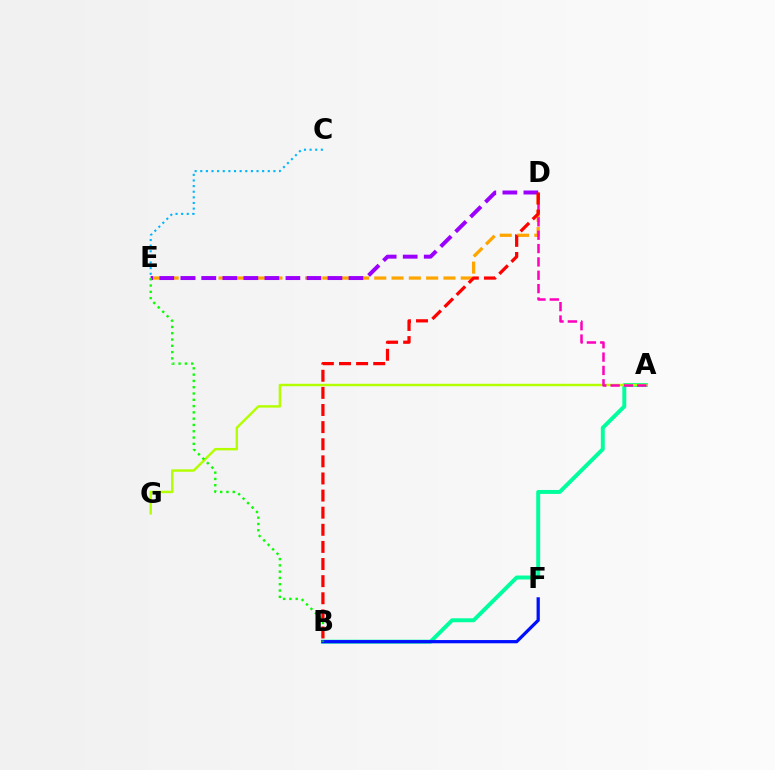{('A', 'B'): [{'color': '#00ff9d', 'line_style': 'solid', 'thickness': 2.84}], ('D', 'E'): [{'color': '#ffa500', 'line_style': 'dashed', 'thickness': 2.35}, {'color': '#9b00ff', 'line_style': 'dashed', 'thickness': 2.86}], ('A', 'G'): [{'color': '#b3ff00', 'line_style': 'solid', 'thickness': 1.75}], ('B', 'F'): [{'color': '#0010ff', 'line_style': 'solid', 'thickness': 2.33}], ('C', 'E'): [{'color': '#00b5ff', 'line_style': 'dotted', 'thickness': 1.53}], ('B', 'E'): [{'color': '#08ff00', 'line_style': 'dotted', 'thickness': 1.71}], ('A', 'D'): [{'color': '#ff00bd', 'line_style': 'dashed', 'thickness': 1.81}], ('B', 'D'): [{'color': '#ff0000', 'line_style': 'dashed', 'thickness': 2.33}]}